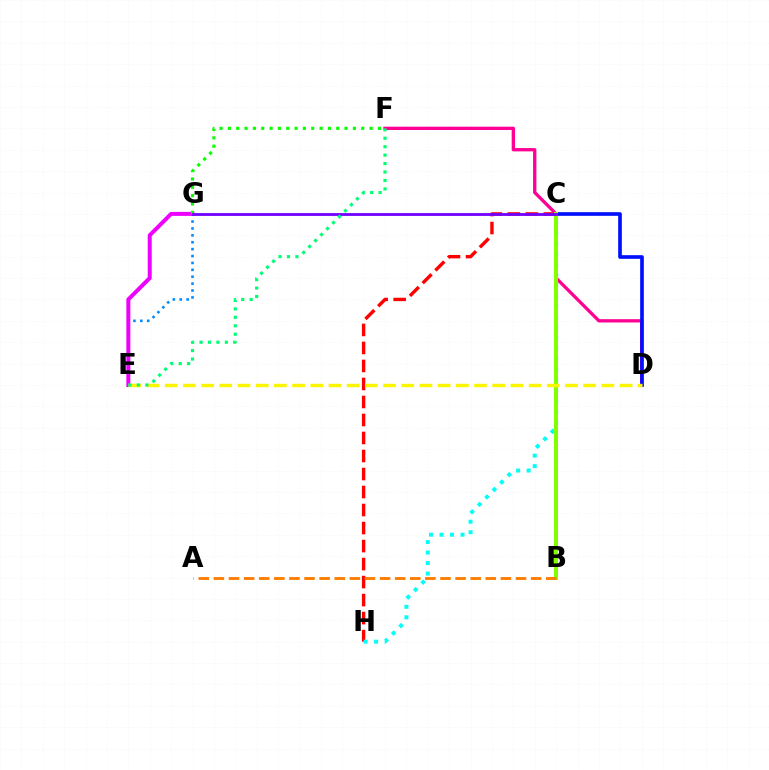{('E', 'G'): [{'color': '#008cff', 'line_style': 'dotted', 'thickness': 1.87}, {'color': '#ee00ff', 'line_style': 'solid', 'thickness': 2.88}], ('C', 'H'): [{'color': '#ff0000', 'line_style': 'dashed', 'thickness': 2.45}, {'color': '#00fff6', 'line_style': 'dotted', 'thickness': 2.86}], ('D', 'F'): [{'color': '#ff0094', 'line_style': 'solid', 'thickness': 2.38}], ('F', 'G'): [{'color': '#08ff00', 'line_style': 'dotted', 'thickness': 2.26}], ('C', 'D'): [{'color': '#0010ff', 'line_style': 'solid', 'thickness': 2.64}], ('B', 'C'): [{'color': '#84ff00', 'line_style': 'solid', 'thickness': 2.88}], ('D', 'E'): [{'color': '#fcf500', 'line_style': 'dashed', 'thickness': 2.47}], ('C', 'G'): [{'color': '#7200ff', 'line_style': 'solid', 'thickness': 2.03}], ('E', 'F'): [{'color': '#00ff74', 'line_style': 'dotted', 'thickness': 2.29}], ('A', 'B'): [{'color': '#ff7c00', 'line_style': 'dashed', 'thickness': 2.05}]}